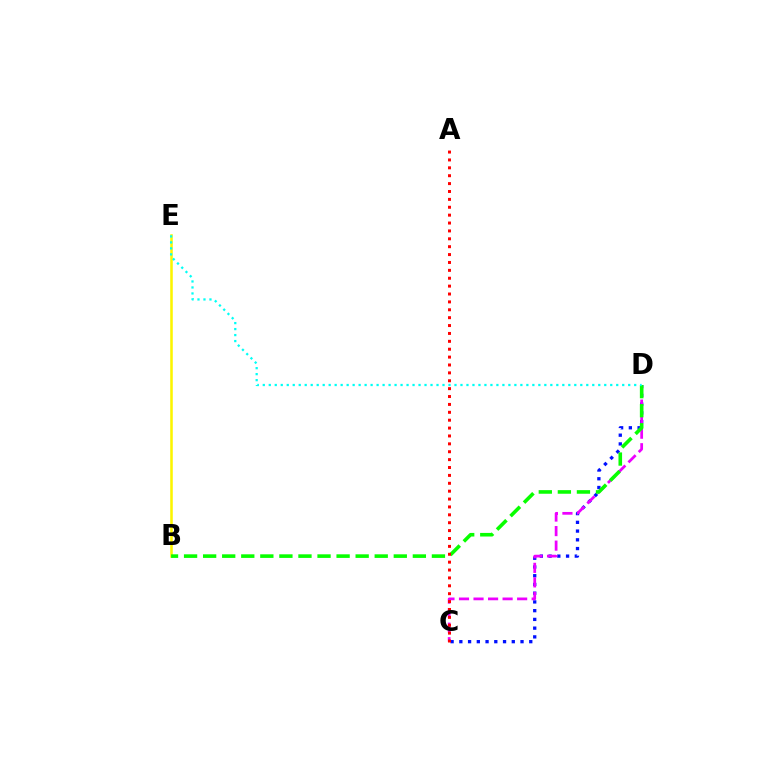{('B', 'E'): [{'color': '#fcf500', 'line_style': 'solid', 'thickness': 1.84}], ('C', 'D'): [{'color': '#0010ff', 'line_style': 'dotted', 'thickness': 2.37}, {'color': '#ee00ff', 'line_style': 'dashed', 'thickness': 1.97}], ('B', 'D'): [{'color': '#08ff00', 'line_style': 'dashed', 'thickness': 2.59}], ('D', 'E'): [{'color': '#00fff6', 'line_style': 'dotted', 'thickness': 1.63}], ('A', 'C'): [{'color': '#ff0000', 'line_style': 'dotted', 'thickness': 2.14}]}